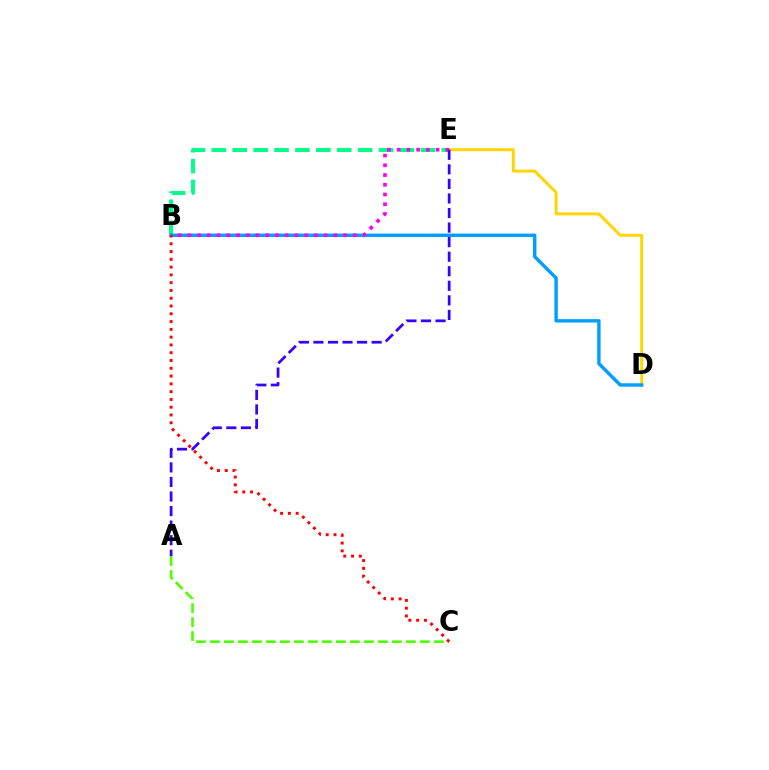{('A', 'C'): [{'color': '#4fff00', 'line_style': 'dashed', 'thickness': 1.9}], ('B', 'E'): [{'color': '#00ff86', 'line_style': 'dashed', 'thickness': 2.84}, {'color': '#ff00ed', 'line_style': 'dotted', 'thickness': 2.65}], ('D', 'E'): [{'color': '#ffd500', 'line_style': 'solid', 'thickness': 2.12}], ('B', 'D'): [{'color': '#009eff', 'line_style': 'solid', 'thickness': 2.45}], ('A', 'E'): [{'color': '#3700ff', 'line_style': 'dashed', 'thickness': 1.98}], ('B', 'C'): [{'color': '#ff0000', 'line_style': 'dotted', 'thickness': 2.11}]}